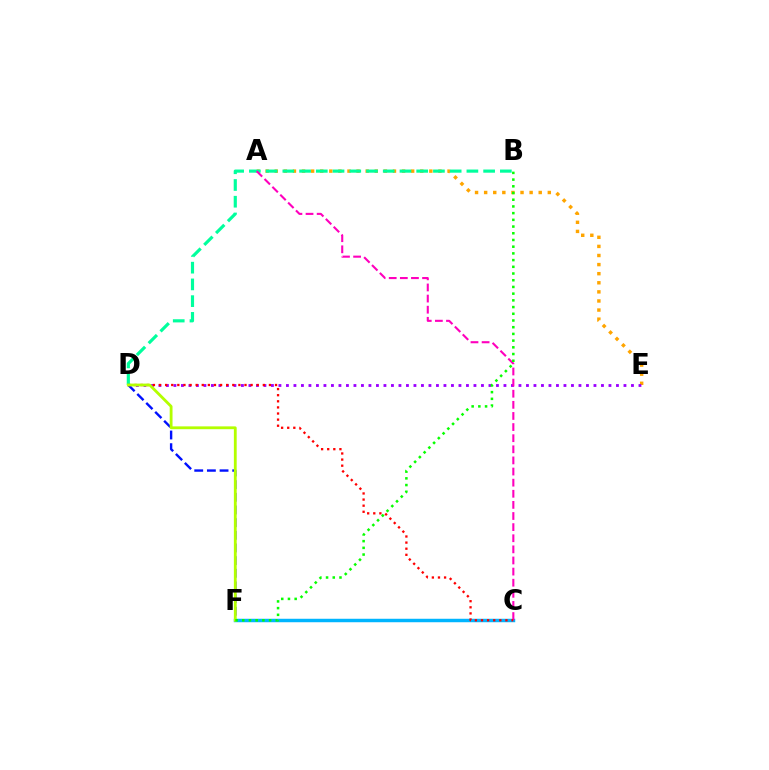{('A', 'E'): [{'color': '#ffa500', 'line_style': 'dotted', 'thickness': 2.47}], ('B', 'D'): [{'color': '#00ff9d', 'line_style': 'dashed', 'thickness': 2.27}], ('C', 'F'): [{'color': '#00b5ff', 'line_style': 'solid', 'thickness': 2.49}], ('D', 'E'): [{'color': '#9b00ff', 'line_style': 'dotted', 'thickness': 2.04}], ('A', 'C'): [{'color': '#ff00bd', 'line_style': 'dashed', 'thickness': 1.51}], ('D', 'F'): [{'color': '#0010ff', 'line_style': 'dashed', 'thickness': 1.72}, {'color': '#b3ff00', 'line_style': 'solid', 'thickness': 2.03}], ('C', 'D'): [{'color': '#ff0000', 'line_style': 'dotted', 'thickness': 1.66}], ('B', 'F'): [{'color': '#08ff00', 'line_style': 'dotted', 'thickness': 1.82}]}